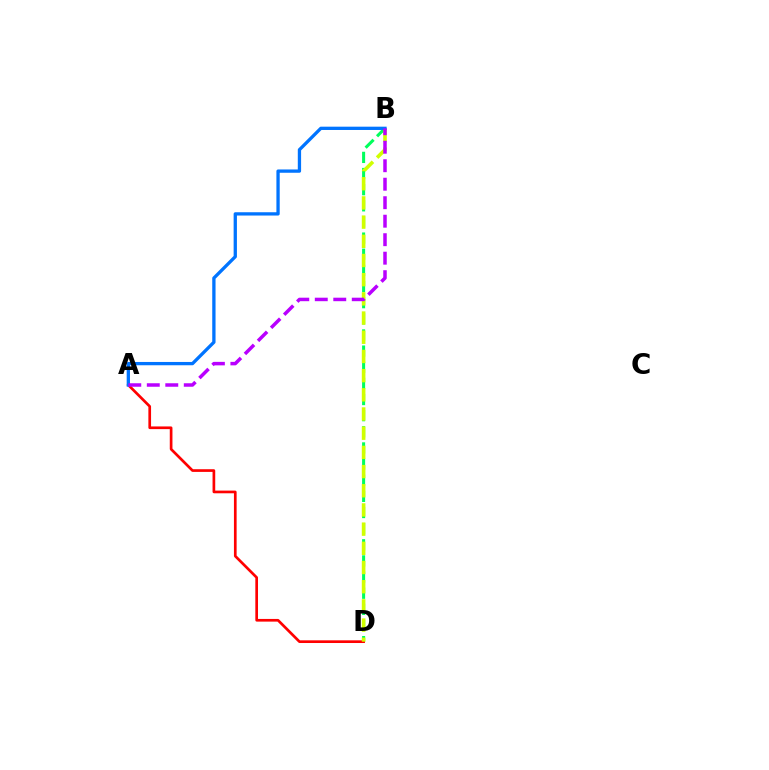{('B', 'D'): [{'color': '#00ff5c', 'line_style': 'dashed', 'thickness': 2.19}, {'color': '#d1ff00', 'line_style': 'dashed', 'thickness': 2.61}], ('A', 'D'): [{'color': '#ff0000', 'line_style': 'solid', 'thickness': 1.93}], ('A', 'B'): [{'color': '#0074ff', 'line_style': 'solid', 'thickness': 2.37}, {'color': '#b900ff', 'line_style': 'dashed', 'thickness': 2.51}]}